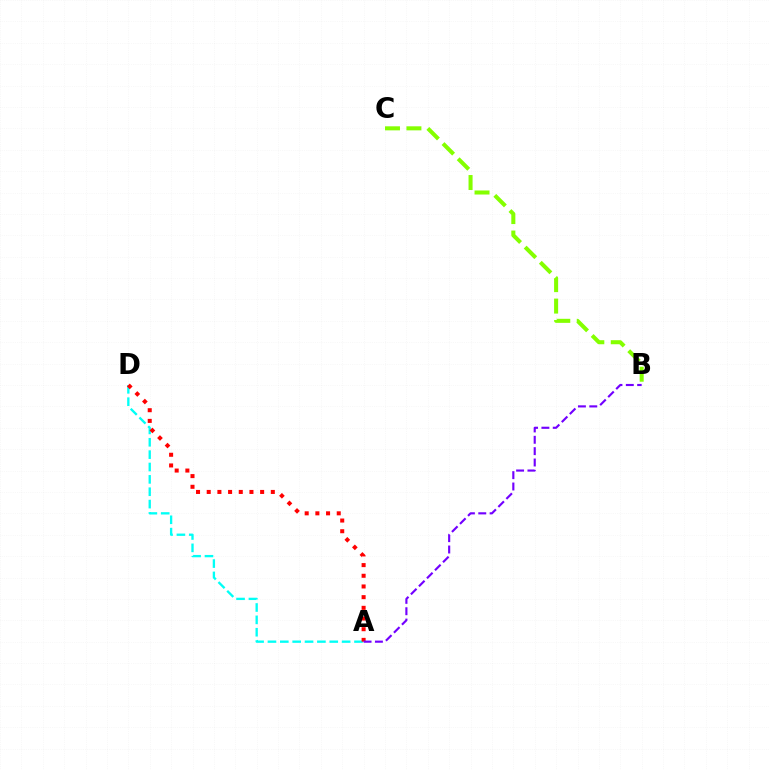{('A', 'D'): [{'color': '#00fff6', 'line_style': 'dashed', 'thickness': 1.68}, {'color': '#ff0000', 'line_style': 'dotted', 'thickness': 2.9}], ('B', 'C'): [{'color': '#84ff00', 'line_style': 'dashed', 'thickness': 2.91}], ('A', 'B'): [{'color': '#7200ff', 'line_style': 'dashed', 'thickness': 1.54}]}